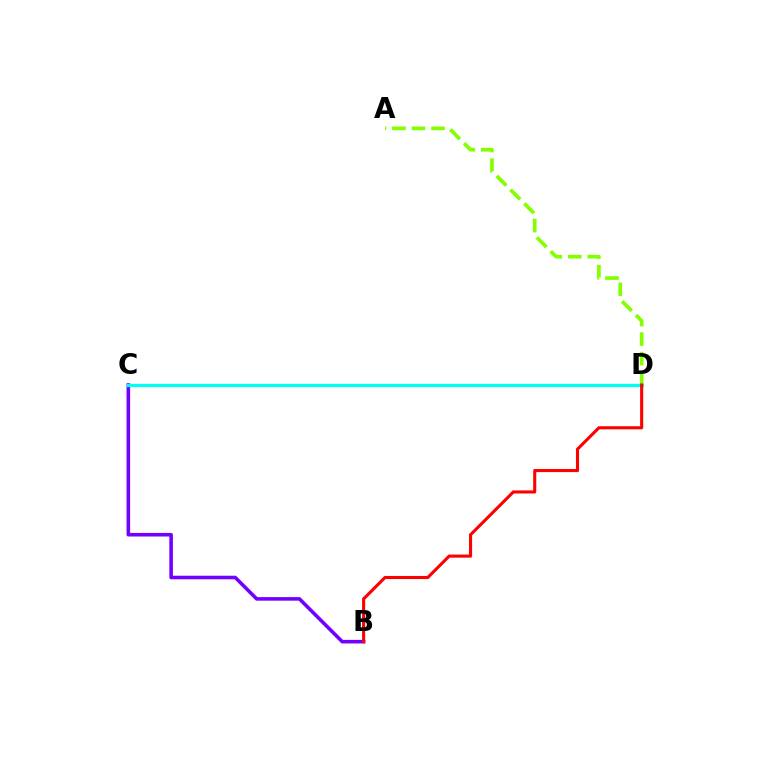{('A', 'D'): [{'color': '#84ff00', 'line_style': 'dashed', 'thickness': 2.65}], ('B', 'C'): [{'color': '#7200ff', 'line_style': 'solid', 'thickness': 2.57}], ('C', 'D'): [{'color': '#00fff6', 'line_style': 'solid', 'thickness': 2.36}], ('B', 'D'): [{'color': '#ff0000', 'line_style': 'solid', 'thickness': 2.22}]}